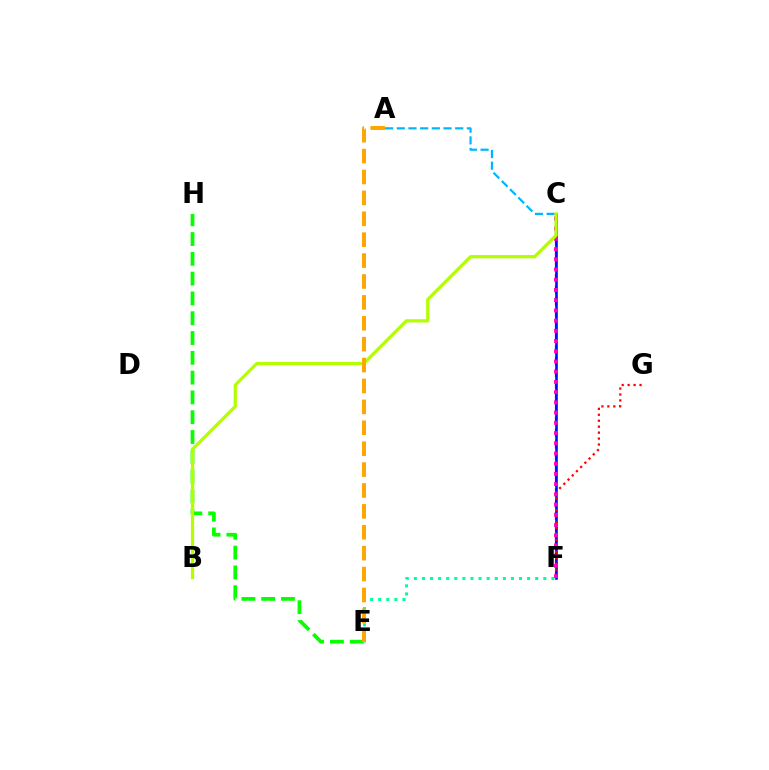{('C', 'F'): [{'color': '#9b00ff', 'line_style': 'dashed', 'thickness': 1.62}, {'color': '#0010ff', 'line_style': 'solid', 'thickness': 1.87}, {'color': '#ff00bd', 'line_style': 'dotted', 'thickness': 2.78}], ('E', 'F'): [{'color': '#00ff9d', 'line_style': 'dotted', 'thickness': 2.2}], ('E', 'H'): [{'color': '#08ff00', 'line_style': 'dashed', 'thickness': 2.69}], ('F', 'G'): [{'color': '#ff0000', 'line_style': 'dotted', 'thickness': 1.62}], ('A', 'C'): [{'color': '#00b5ff', 'line_style': 'dashed', 'thickness': 1.59}], ('B', 'C'): [{'color': '#b3ff00', 'line_style': 'solid', 'thickness': 2.33}], ('A', 'E'): [{'color': '#ffa500', 'line_style': 'dashed', 'thickness': 2.84}]}